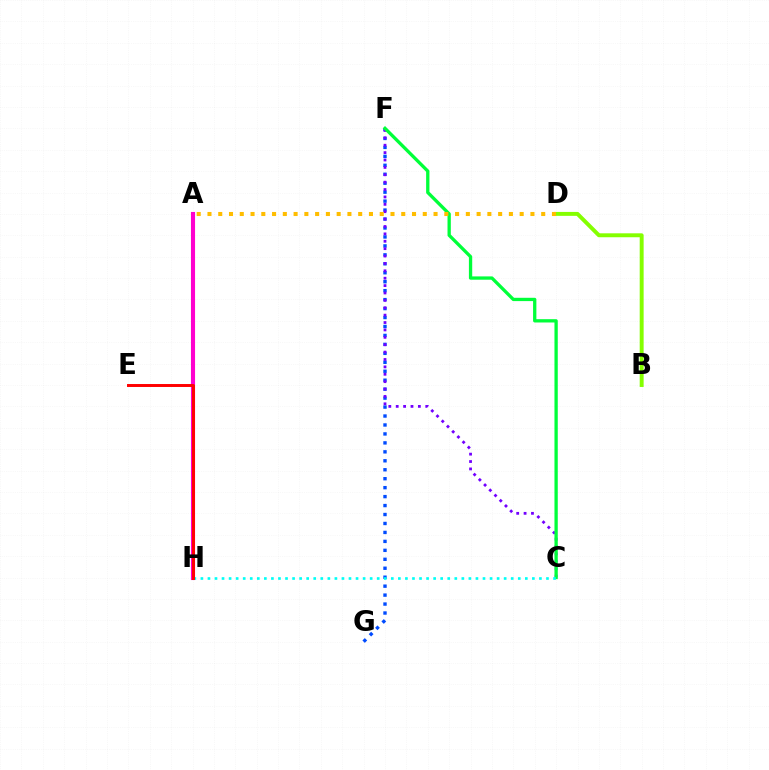{('F', 'G'): [{'color': '#004bff', 'line_style': 'dotted', 'thickness': 2.43}], ('C', 'F'): [{'color': '#7200ff', 'line_style': 'dotted', 'thickness': 2.01}, {'color': '#00ff39', 'line_style': 'solid', 'thickness': 2.38}], ('B', 'D'): [{'color': '#84ff00', 'line_style': 'solid', 'thickness': 2.83}], ('A', 'H'): [{'color': '#ff00cf', 'line_style': 'solid', 'thickness': 2.95}], ('C', 'H'): [{'color': '#00fff6', 'line_style': 'dotted', 'thickness': 1.92}], ('A', 'D'): [{'color': '#ffbd00', 'line_style': 'dotted', 'thickness': 2.92}], ('E', 'H'): [{'color': '#ff0000', 'line_style': 'solid', 'thickness': 2.13}]}